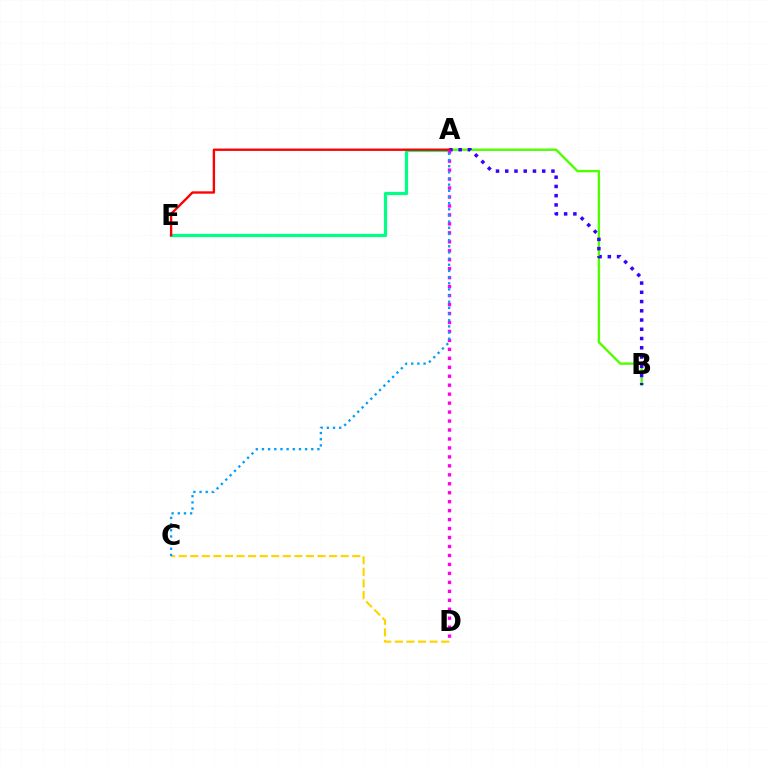{('A', 'B'): [{'color': '#4fff00', 'line_style': 'solid', 'thickness': 1.71}, {'color': '#3700ff', 'line_style': 'dotted', 'thickness': 2.51}], ('A', 'E'): [{'color': '#00ff86', 'line_style': 'solid', 'thickness': 2.32}, {'color': '#ff0000', 'line_style': 'solid', 'thickness': 1.69}], ('C', 'D'): [{'color': '#ffd500', 'line_style': 'dashed', 'thickness': 1.57}], ('A', 'D'): [{'color': '#ff00ed', 'line_style': 'dotted', 'thickness': 2.43}], ('A', 'C'): [{'color': '#009eff', 'line_style': 'dotted', 'thickness': 1.67}]}